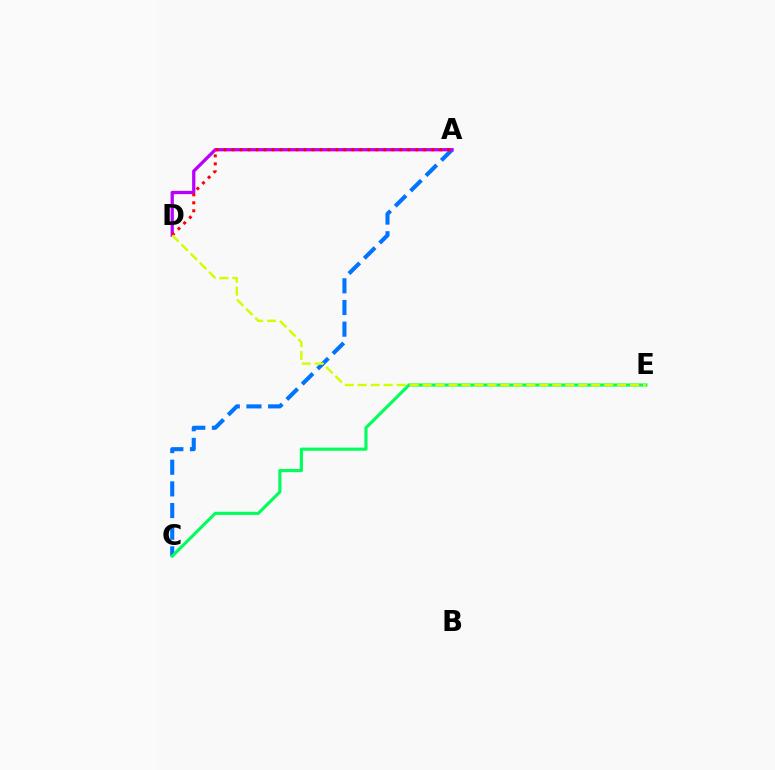{('A', 'C'): [{'color': '#0074ff', 'line_style': 'dashed', 'thickness': 2.94}], ('A', 'D'): [{'color': '#b900ff', 'line_style': 'solid', 'thickness': 2.36}, {'color': '#ff0000', 'line_style': 'dotted', 'thickness': 2.17}], ('C', 'E'): [{'color': '#00ff5c', 'line_style': 'solid', 'thickness': 2.26}], ('D', 'E'): [{'color': '#d1ff00', 'line_style': 'dashed', 'thickness': 1.76}]}